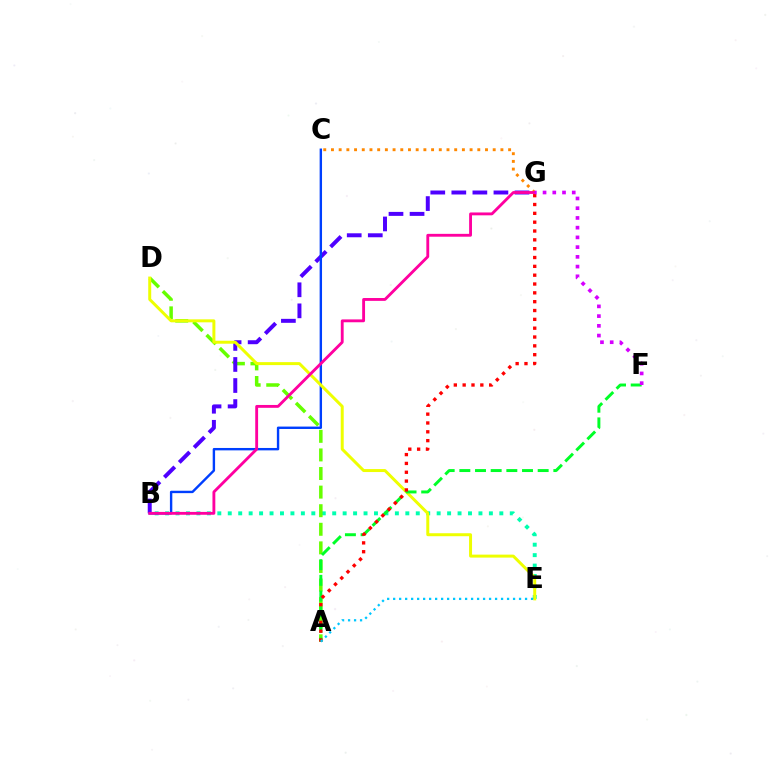{('B', 'E'): [{'color': '#00ffaf', 'line_style': 'dotted', 'thickness': 2.84}], ('C', 'G'): [{'color': '#ff8800', 'line_style': 'dotted', 'thickness': 2.09}], ('A', 'D'): [{'color': '#66ff00', 'line_style': 'dashed', 'thickness': 2.53}], ('B', 'G'): [{'color': '#4f00ff', 'line_style': 'dashed', 'thickness': 2.86}, {'color': '#ff00a0', 'line_style': 'solid', 'thickness': 2.06}], ('B', 'C'): [{'color': '#003fff', 'line_style': 'solid', 'thickness': 1.72}], ('D', 'E'): [{'color': '#eeff00', 'line_style': 'solid', 'thickness': 2.15}], ('A', 'F'): [{'color': '#00ff27', 'line_style': 'dashed', 'thickness': 2.13}], ('A', 'G'): [{'color': '#ff0000', 'line_style': 'dotted', 'thickness': 2.4}], ('F', 'G'): [{'color': '#d600ff', 'line_style': 'dotted', 'thickness': 2.64}], ('A', 'E'): [{'color': '#00c7ff', 'line_style': 'dotted', 'thickness': 1.63}]}